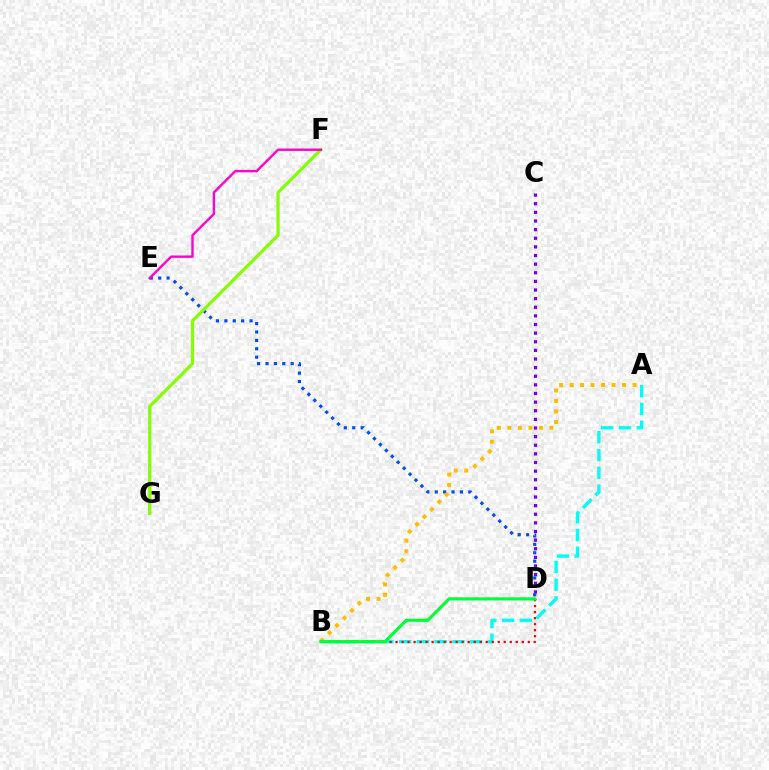{('C', 'D'): [{'color': '#7200ff', 'line_style': 'dotted', 'thickness': 2.34}], ('A', 'B'): [{'color': '#00fff6', 'line_style': 'dashed', 'thickness': 2.41}, {'color': '#ffbd00', 'line_style': 'dotted', 'thickness': 2.85}], ('D', 'E'): [{'color': '#004bff', 'line_style': 'dotted', 'thickness': 2.28}], ('F', 'G'): [{'color': '#84ff00', 'line_style': 'solid', 'thickness': 2.31}], ('E', 'F'): [{'color': '#ff00cf', 'line_style': 'solid', 'thickness': 1.73}], ('B', 'D'): [{'color': '#ff0000', 'line_style': 'dotted', 'thickness': 1.63}, {'color': '#00ff39', 'line_style': 'solid', 'thickness': 2.26}]}